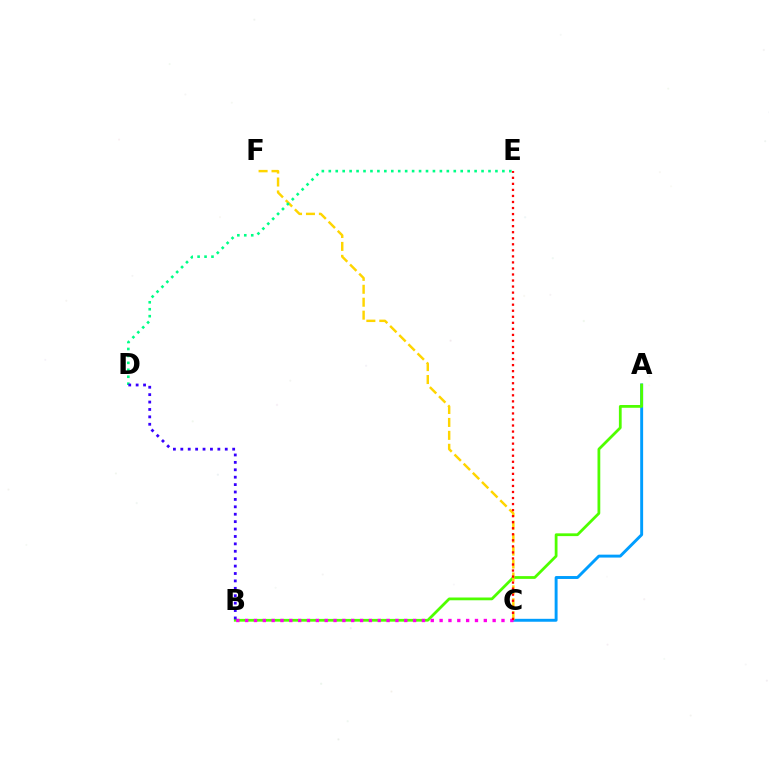{('A', 'C'): [{'color': '#009eff', 'line_style': 'solid', 'thickness': 2.1}], ('A', 'B'): [{'color': '#4fff00', 'line_style': 'solid', 'thickness': 1.99}], ('C', 'F'): [{'color': '#ffd500', 'line_style': 'dashed', 'thickness': 1.76}], ('B', 'C'): [{'color': '#ff00ed', 'line_style': 'dotted', 'thickness': 2.4}], ('C', 'E'): [{'color': '#ff0000', 'line_style': 'dotted', 'thickness': 1.64}], ('D', 'E'): [{'color': '#00ff86', 'line_style': 'dotted', 'thickness': 1.89}], ('B', 'D'): [{'color': '#3700ff', 'line_style': 'dotted', 'thickness': 2.01}]}